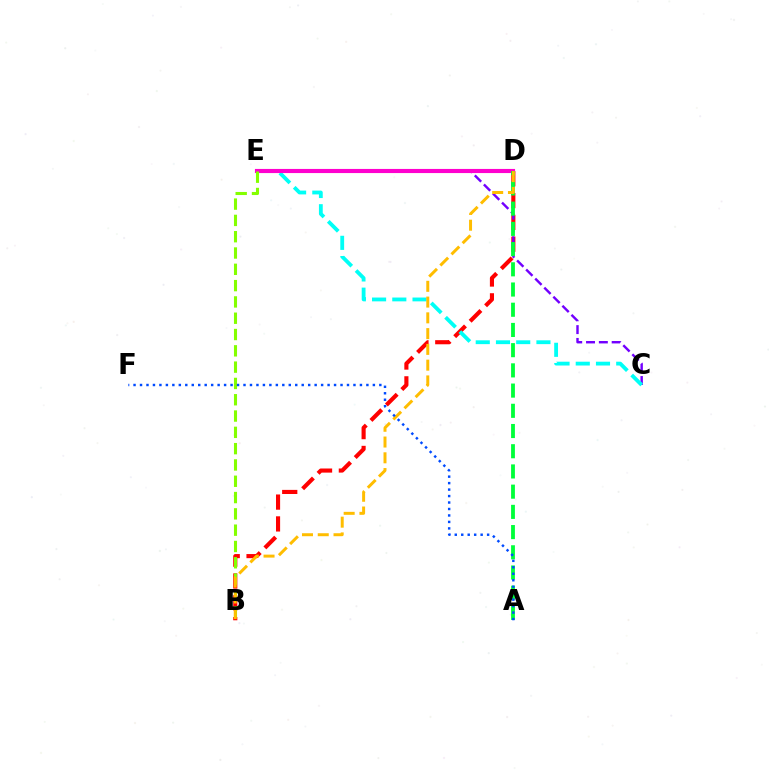{('B', 'D'): [{'color': '#ff0000', 'line_style': 'dashed', 'thickness': 2.97}, {'color': '#ffbd00', 'line_style': 'dashed', 'thickness': 2.14}], ('C', 'E'): [{'color': '#7200ff', 'line_style': 'dashed', 'thickness': 1.74}, {'color': '#00fff6', 'line_style': 'dashed', 'thickness': 2.75}], ('D', 'E'): [{'color': '#ff00cf', 'line_style': 'solid', 'thickness': 2.97}], ('A', 'D'): [{'color': '#00ff39', 'line_style': 'dashed', 'thickness': 2.75}], ('B', 'E'): [{'color': '#84ff00', 'line_style': 'dashed', 'thickness': 2.21}], ('A', 'F'): [{'color': '#004bff', 'line_style': 'dotted', 'thickness': 1.76}]}